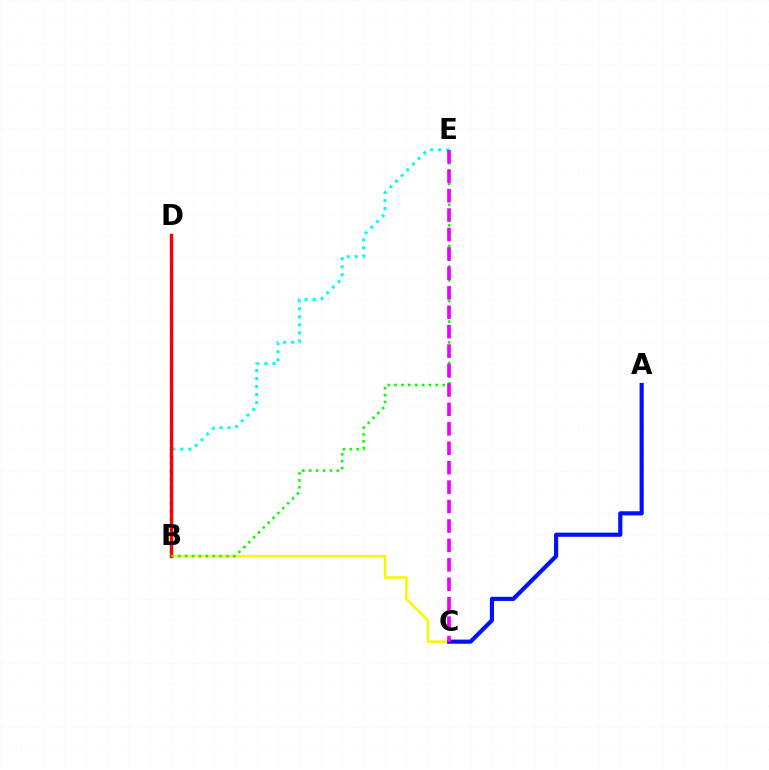{('B', 'C'): [{'color': '#fcf500', 'line_style': 'solid', 'thickness': 1.8}], ('A', 'C'): [{'color': '#0010ff', 'line_style': 'solid', 'thickness': 2.99}], ('B', 'E'): [{'color': '#00fff6', 'line_style': 'dotted', 'thickness': 2.18}, {'color': '#08ff00', 'line_style': 'dotted', 'thickness': 1.87}], ('B', 'D'): [{'color': '#ff0000', 'line_style': 'solid', 'thickness': 2.44}], ('C', 'E'): [{'color': '#ee00ff', 'line_style': 'dashed', 'thickness': 2.64}]}